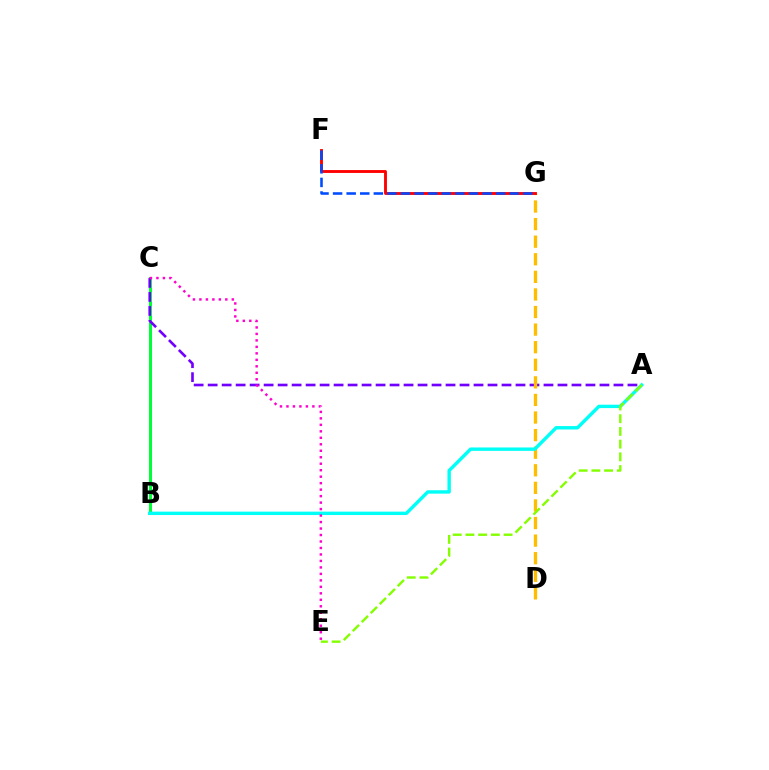{('B', 'C'): [{'color': '#00ff39', 'line_style': 'solid', 'thickness': 2.18}], ('A', 'C'): [{'color': '#7200ff', 'line_style': 'dashed', 'thickness': 1.9}], ('D', 'G'): [{'color': '#ffbd00', 'line_style': 'dashed', 'thickness': 2.39}], ('A', 'B'): [{'color': '#00fff6', 'line_style': 'solid', 'thickness': 2.45}], ('C', 'E'): [{'color': '#ff00cf', 'line_style': 'dotted', 'thickness': 1.76}], ('A', 'E'): [{'color': '#84ff00', 'line_style': 'dashed', 'thickness': 1.73}], ('F', 'G'): [{'color': '#ff0000', 'line_style': 'solid', 'thickness': 2.07}, {'color': '#004bff', 'line_style': 'dashed', 'thickness': 1.85}]}